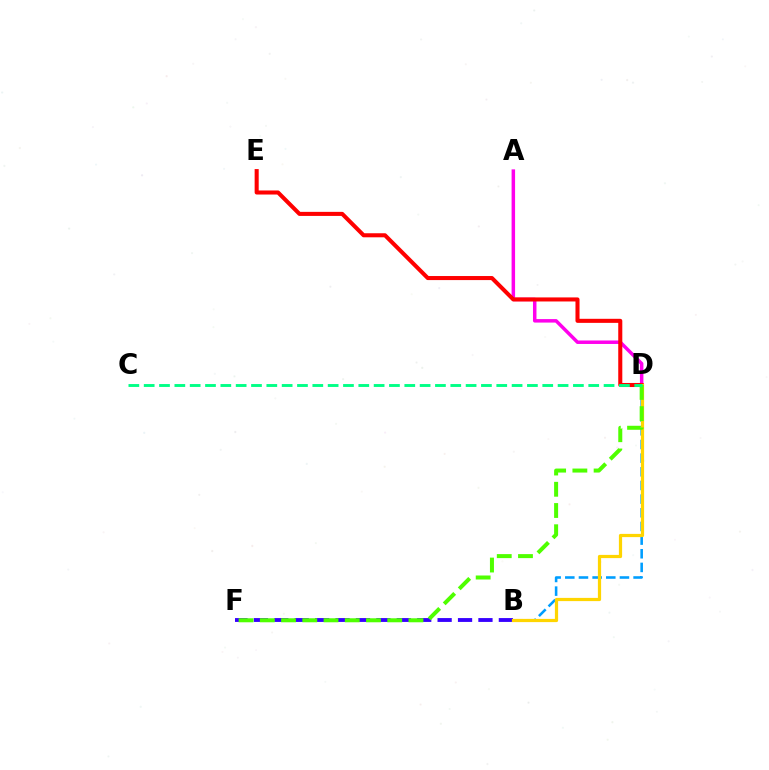{('B', 'D'): [{'color': '#009eff', 'line_style': 'dashed', 'thickness': 1.86}, {'color': '#ffd500', 'line_style': 'solid', 'thickness': 2.32}], ('A', 'D'): [{'color': '#ff00ed', 'line_style': 'solid', 'thickness': 2.51}], ('B', 'F'): [{'color': '#3700ff', 'line_style': 'dashed', 'thickness': 2.77}], ('D', 'E'): [{'color': '#ff0000', 'line_style': 'solid', 'thickness': 2.92}], ('D', 'F'): [{'color': '#4fff00', 'line_style': 'dashed', 'thickness': 2.88}], ('C', 'D'): [{'color': '#00ff86', 'line_style': 'dashed', 'thickness': 2.08}]}